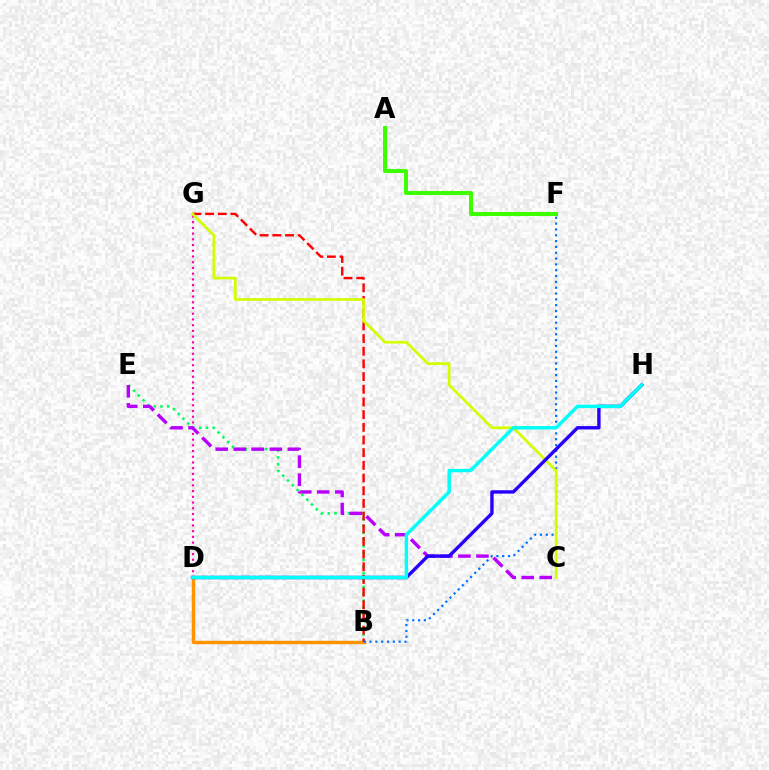{('B', 'E'): [{'color': '#00ff5c', 'line_style': 'dotted', 'thickness': 1.84}], ('B', 'D'): [{'color': '#ff9400', 'line_style': 'solid', 'thickness': 2.49}], ('D', 'G'): [{'color': '#ff00ac', 'line_style': 'dotted', 'thickness': 1.55}], ('A', 'F'): [{'color': '#3dff00', 'line_style': 'solid', 'thickness': 2.9}], ('C', 'E'): [{'color': '#b900ff', 'line_style': 'dashed', 'thickness': 2.45}], ('B', 'G'): [{'color': '#ff0000', 'line_style': 'dashed', 'thickness': 1.72}], ('B', 'F'): [{'color': '#0074ff', 'line_style': 'dotted', 'thickness': 1.58}], ('C', 'G'): [{'color': '#d1ff00', 'line_style': 'solid', 'thickness': 1.95}], ('D', 'H'): [{'color': '#2500ff', 'line_style': 'solid', 'thickness': 2.43}, {'color': '#00fff6', 'line_style': 'solid', 'thickness': 2.46}]}